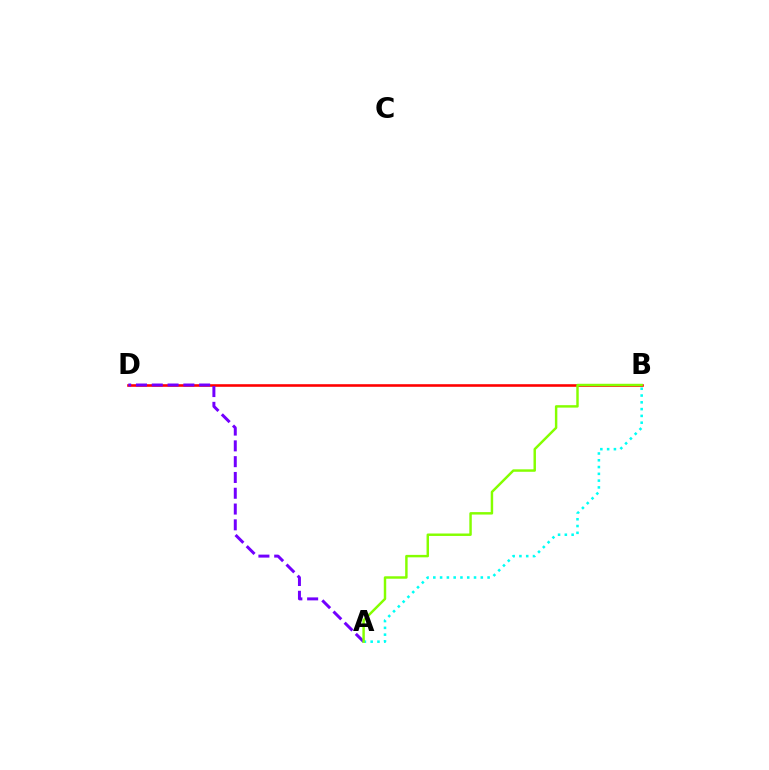{('B', 'D'): [{'color': '#ff0000', 'line_style': 'solid', 'thickness': 1.87}], ('A', 'D'): [{'color': '#7200ff', 'line_style': 'dashed', 'thickness': 2.15}], ('A', 'B'): [{'color': '#00fff6', 'line_style': 'dotted', 'thickness': 1.84}, {'color': '#84ff00', 'line_style': 'solid', 'thickness': 1.77}]}